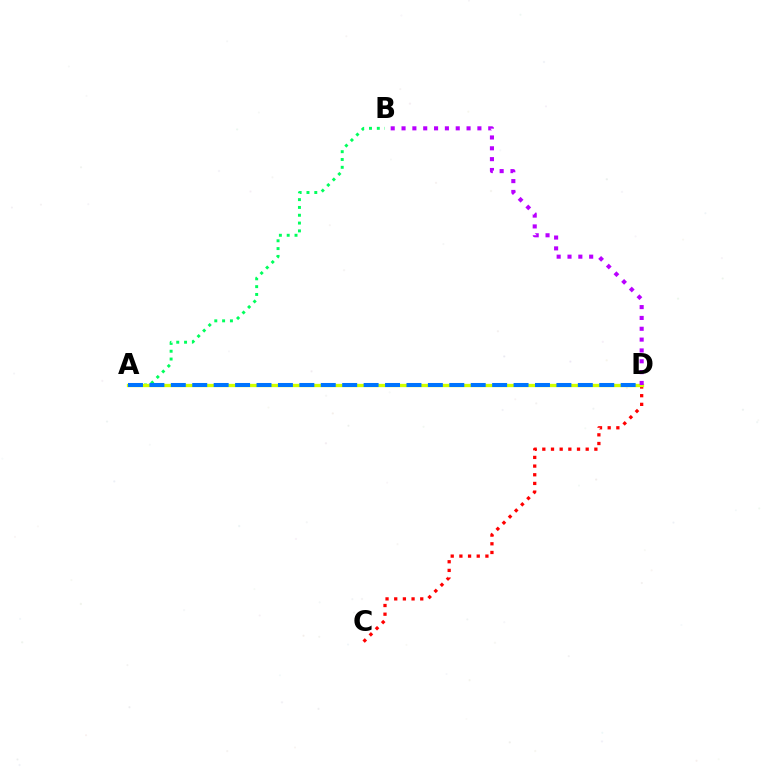{('C', 'D'): [{'color': '#ff0000', 'line_style': 'dotted', 'thickness': 2.36}], ('A', 'B'): [{'color': '#00ff5c', 'line_style': 'dotted', 'thickness': 2.12}], ('A', 'D'): [{'color': '#d1ff00', 'line_style': 'solid', 'thickness': 2.38}, {'color': '#0074ff', 'line_style': 'dashed', 'thickness': 2.91}], ('B', 'D'): [{'color': '#b900ff', 'line_style': 'dotted', 'thickness': 2.94}]}